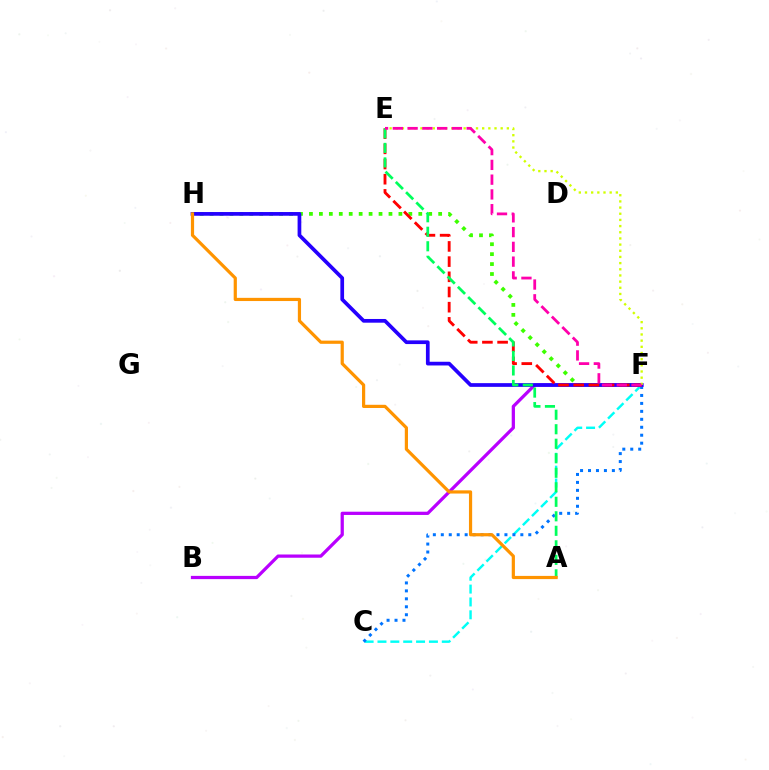{('C', 'F'): [{'color': '#00fff6', 'line_style': 'dashed', 'thickness': 1.75}, {'color': '#0074ff', 'line_style': 'dotted', 'thickness': 2.16}], ('B', 'F'): [{'color': '#b900ff', 'line_style': 'solid', 'thickness': 2.34}], ('F', 'H'): [{'color': '#3dff00', 'line_style': 'dotted', 'thickness': 2.7}, {'color': '#2500ff', 'line_style': 'solid', 'thickness': 2.67}], ('E', 'F'): [{'color': '#ff0000', 'line_style': 'dashed', 'thickness': 2.06}, {'color': '#d1ff00', 'line_style': 'dotted', 'thickness': 1.68}, {'color': '#ff00ac', 'line_style': 'dashed', 'thickness': 2.01}], ('A', 'E'): [{'color': '#00ff5c', 'line_style': 'dashed', 'thickness': 1.97}], ('A', 'H'): [{'color': '#ff9400', 'line_style': 'solid', 'thickness': 2.3}]}